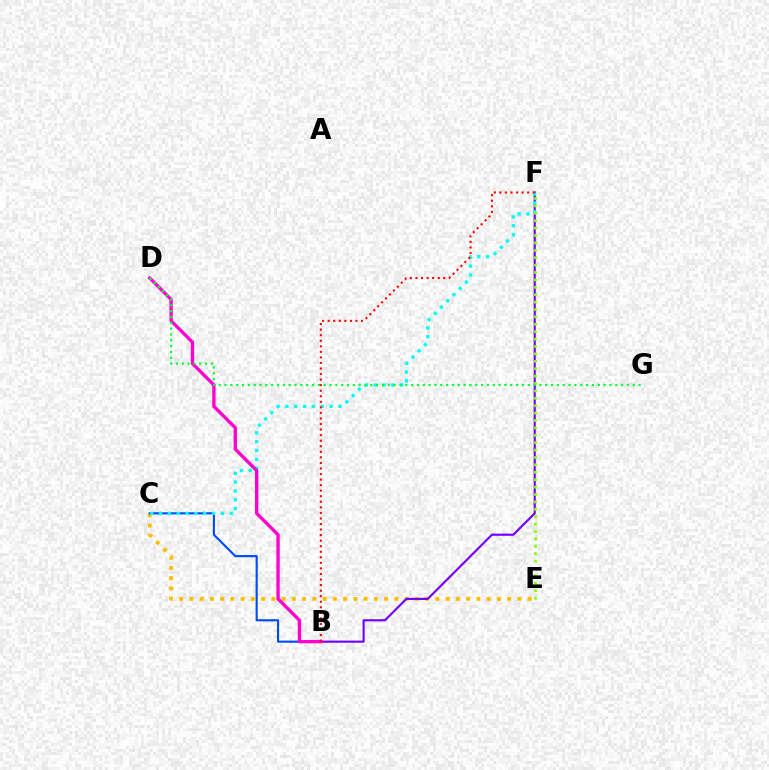{('C', 'E'): [{'color': '#ffbd00', 'line_style': 'dotted', 'thickness': 2.78}], ('B', 'C'): [{'color': '#004bff', 'line_style': 'solid', 'thickness': 1.54}], ('B', 'F'): [{'color': '#7200ff', 'line_style': 'solid', 'thickness': 1.54}, {'color': '#ff0000', 'line_style': 'dotted', 'thickness': 1.51}], ('C', 'F'): [{'color': '#00fff6', 'line_style': 'dotted', 'thickness': 2.4}], ('B', 'D'): [{'color': '#ff00cf', 'line_style': 'solid', 'thickness': 2.41}], ('E', 'F'): [{'color': '#84ff00', 'line_style': 'dotted', 'thickness': 2.01}], ('D', 'G'): [{'color': '#00ff39', 'line_style': 'dotted', 'thickness': 1.58}]}